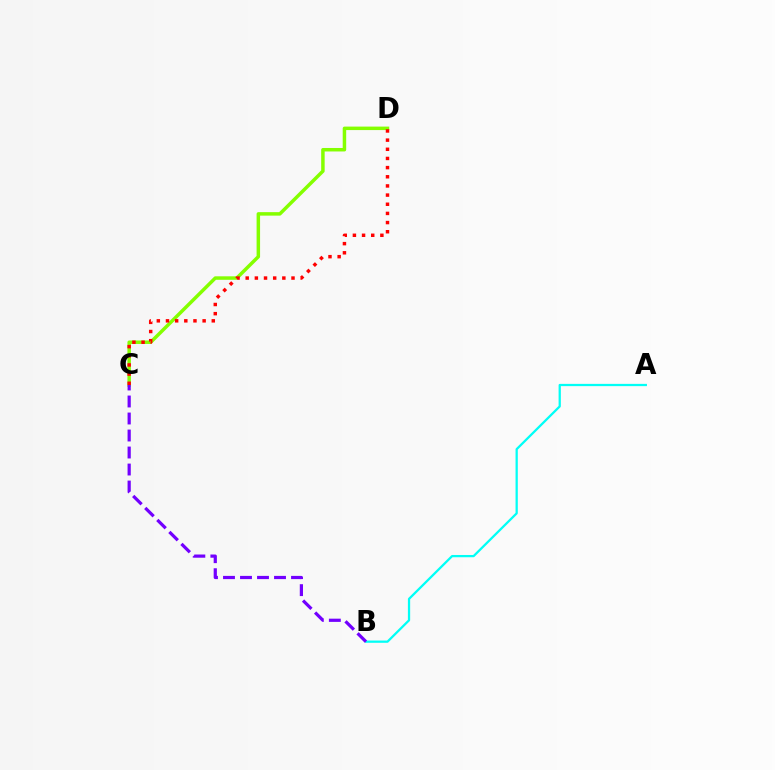{('C', 'D'): [{'color': '#84ff00', 'line_style': 'solid', 'thickness': 2.51}, {'color': '#ff0000', 'line_style': 'dotted', 'thickness': 2.49}], ('A', 'B'): [{'color': '#00fff6', 'line_style': 'solid', 'thickness': 1.63}], ('B', 'C'): [{'color': '#7200ff', 'line_style': 'dashed', 'thickness': 2.31}]}